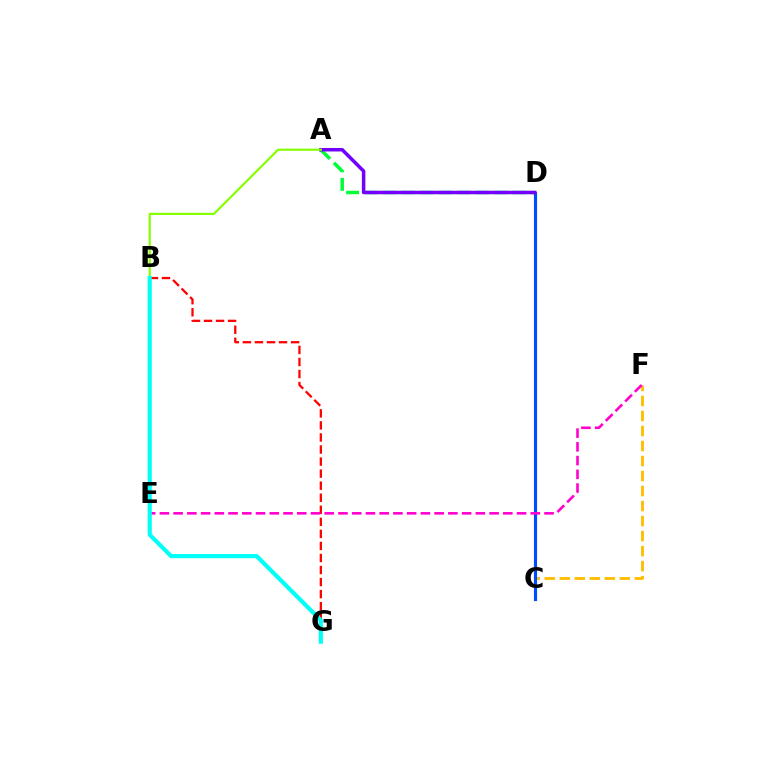{('B', 'G'): [{'color': '#ff0000', 'line_style': 'dashed', 'thickness': 1.64}, {'color': '#00fff6', 'line_style': 'solid', 'thickness': 3.0}], ('A', 'D'): [{'color': '#00ff39', 'line_style': 'dashed', 'thickness': 2.52}, {'color': '#7200ff', 'line_style': 'solid', 'thickness': 2.53}], ('C', 'F'): [{'color': '#ffbd00', 'line_style': 'dashed', 'thickness': 2.04}], ('C', 'D'): [{'color': '#004bff', 'line_style': 'solid', 'thickness': 2.25}], ('E', 'F'): [{'color': '#ff00cf', 'line_style': 'dashed', 'thickness': 1.87}], ('A', 'B'): [{'color': '#84ff00', 'line_style': 'solid', 'thickness': 1.55}]}